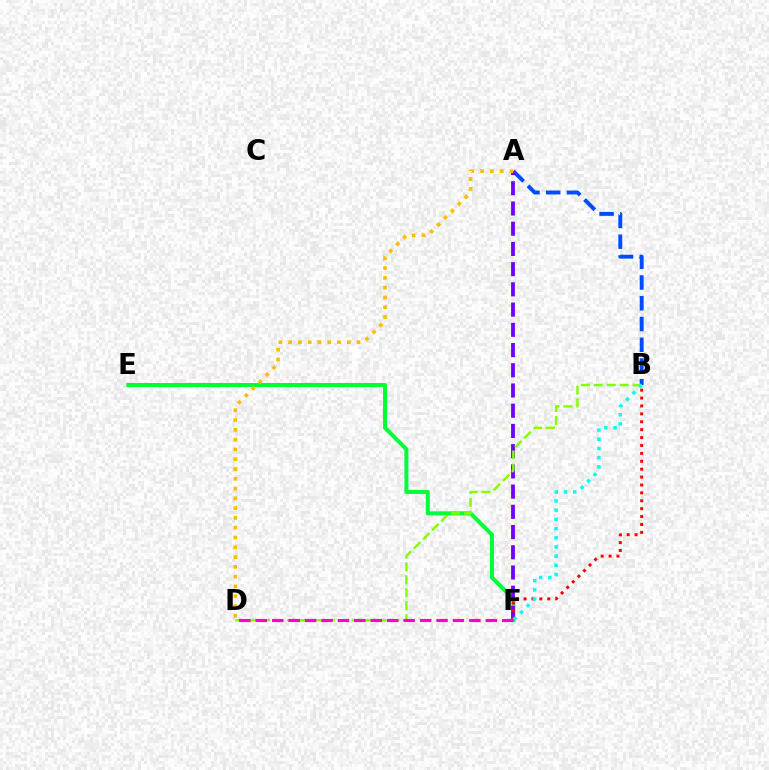{('E', 'F'): [{'color': '#00ff39', 'line_style': 'solid', 'thickness': 2.9}], ('A', 'B'): [{'color': '#004bff', 'line_style': 'dashed', 'thickness': 2.82}], ('A', 'F'): [{'color': '#7200ff', 'line_style': 'dashed', 'thickness': 2.75}], ('B', 'D'): [{'color': '#84ff00', 'line_style': 'dashed', 'thickness': 1.76}], ('B', 'F'): [{'color': '#ff0000', 'line_style': 'dotted', 'thickness': 2.15}, {'color': '#00fff6', 'line_style': 'dotted', 'thickness': 2.5}], ('A', 'D'): [{'color': '#ffbd00', 'line_style': 'dotted', 'thickness': 2.66}], ('D', 'F'): [{'color': '#ff00cf', 'line_style': 'dashed', 'thickness': 2.23}]}